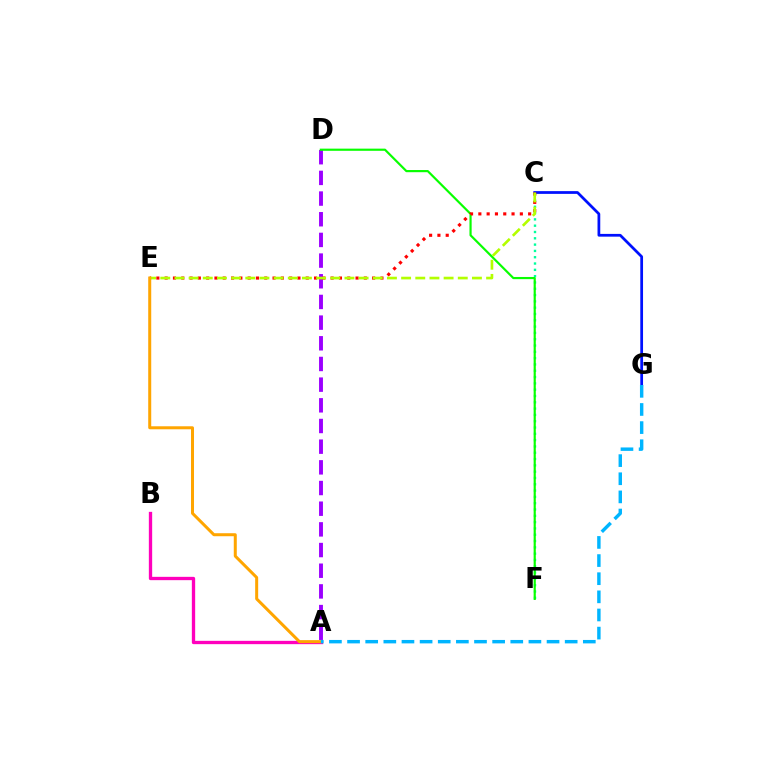{('C', 'G'): [{'color': '#0010ff', 'line_style': 'solid', 'thickness': 1.98}], ('A', 'D'): [{'color': '#9b00ff', 'line_style': 'dashed', 'thickness': 2.81}], ('C', 'F'): [{'color': '#00ff9d', 'line_style': 'dotted', 'thickness': 1.71}], ('D', 'F'): [{'color': '#08ff00', 'line_style': 'solid', 'thickness': 1.57}], ('C', 'E'): [{'color': '#ff0000', 'line_style': 'dotted', 'thickness': 2.25}, {'color': '#b3ff00', 'line_style': 'dashed', 'thickness': 1.92}], ('A', 'B'): [{'color': '#ff00bd', 'line_style': 'solid', 'thickness': 2.39}], ('A', 'E'): [{'color': '#ffa500', 'line_style': 'solid', 'thickness': 2.17}], ('A', 'G'): [{'color': '#00b5ff', 'line_style': 'dashed', 'thickness': 2.46}]}